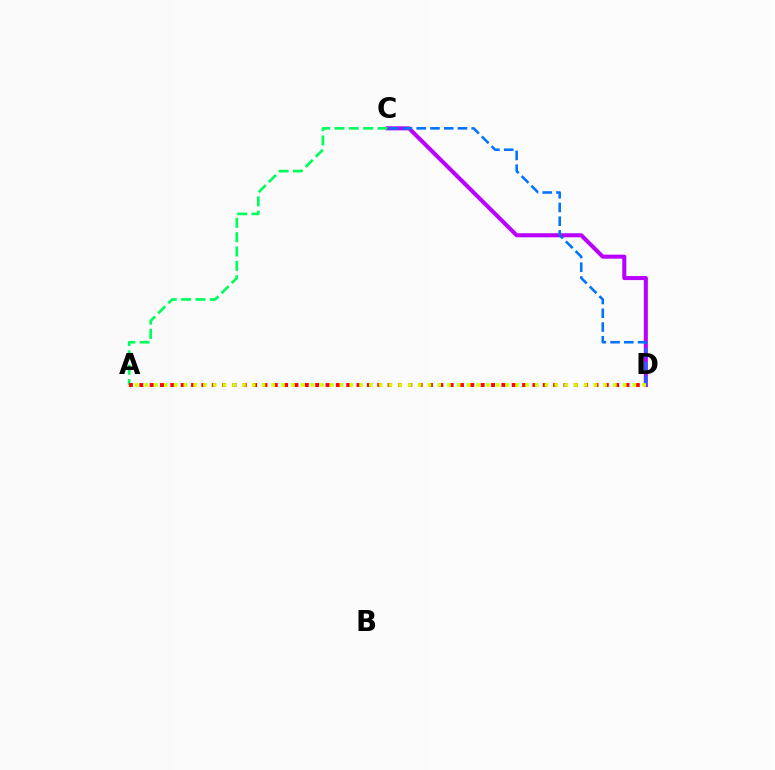{('C', 'D'): [{'color': '#b900ff', 'line_style': 'solid', 'thickness': 2.91}, {'color': '#0074ff', 'line_style': 'dashed', 'thickness': 1.87}], ('A', 'C'): [{'color': '#00ff5c', 'line_style': 'dashed', 'thickness': 1.95}], ('A', 'D'): [{'color': '#ff0000', 'line_style': 'dotted', 'thickness': 2.81}, {'color': '#d1ff00', 'line_style': 'dotted', 'thickness': 2.65}]}